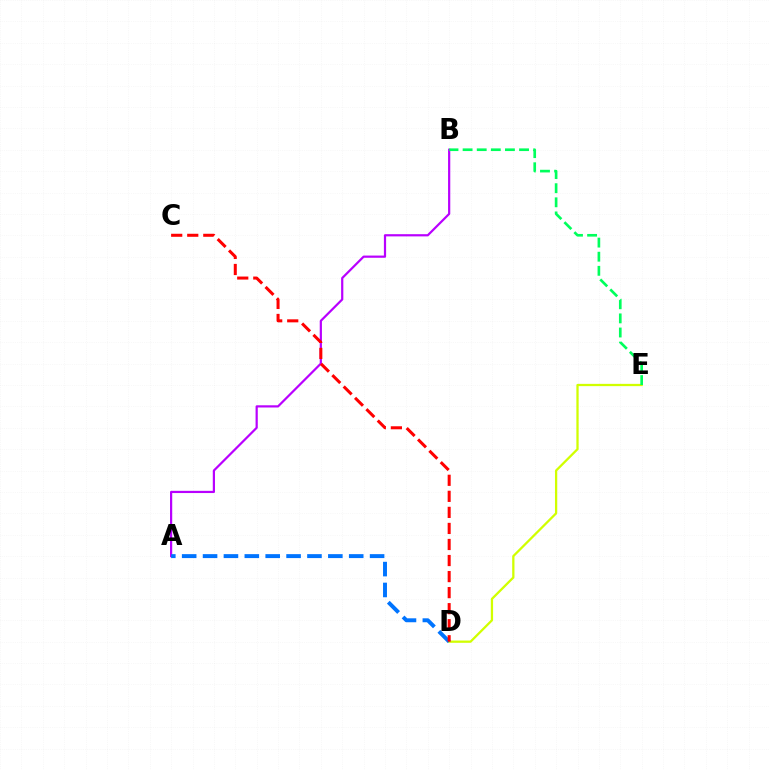{('A', 'B'): [{'color': '#b900ff', 'line_style': 'solid', 'thickness': 1.59}], ('D', 'E'): [{'color': '#d1ff00', 'line_style': 'solid', 'thickness': 1.64}], ('B', 'E'): [{'color': '#00ff5c', 'line_style': 'dashed', 'thickness': 1.92}], ('A', 'D'): [{'color': '#0074ff', 'line_style': 'dashed', 'thickness': 2.84}], ('C', 'D'): [{'color': '#ff0000', 'line_style': 'dashed', 'thickness': 2.18}]}